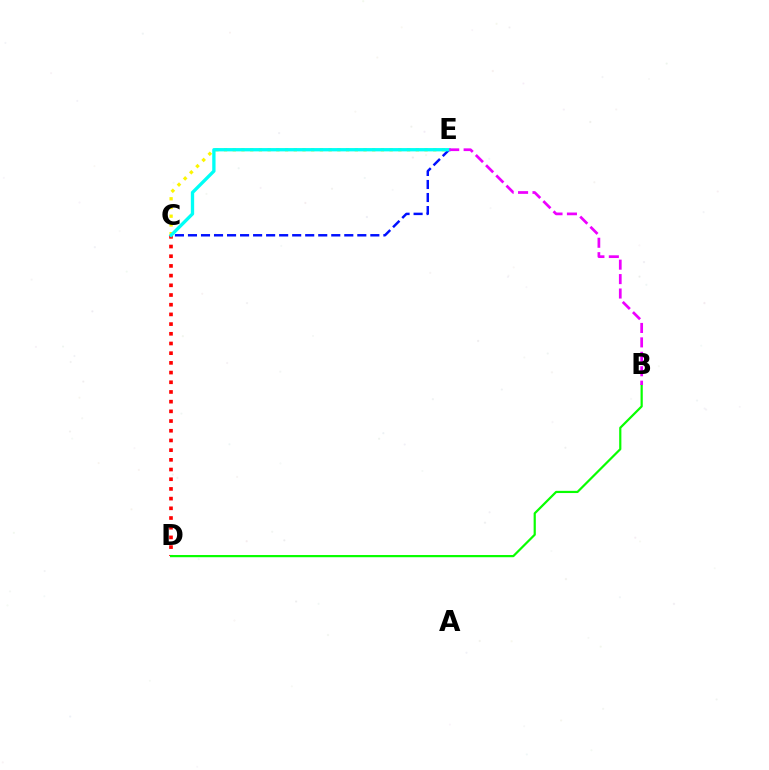{('C', 'D'): [{'color': '#ff0000', 'line_style': 'dotted', 'thickness': 2.63}], ('B', 'D'): [{'color': '#08ff00', 'line_style': 'solid', 'thickness': 1.59}], ('C', 'E'): [{'color': '#fcf500', 'line_style': 'dotted', 'thickness': 2.37}, {'color': '#0010ff', 'line_style': 'dashed', 'thickness': 1.77}, {'color': '#00fff6', 'line_style': 'solid', 'thickness': 2.39}], ('B', 'E'): [{'color': '#ee00ff', 'line_style': 'dashed', 'thickness': 1.96}]}